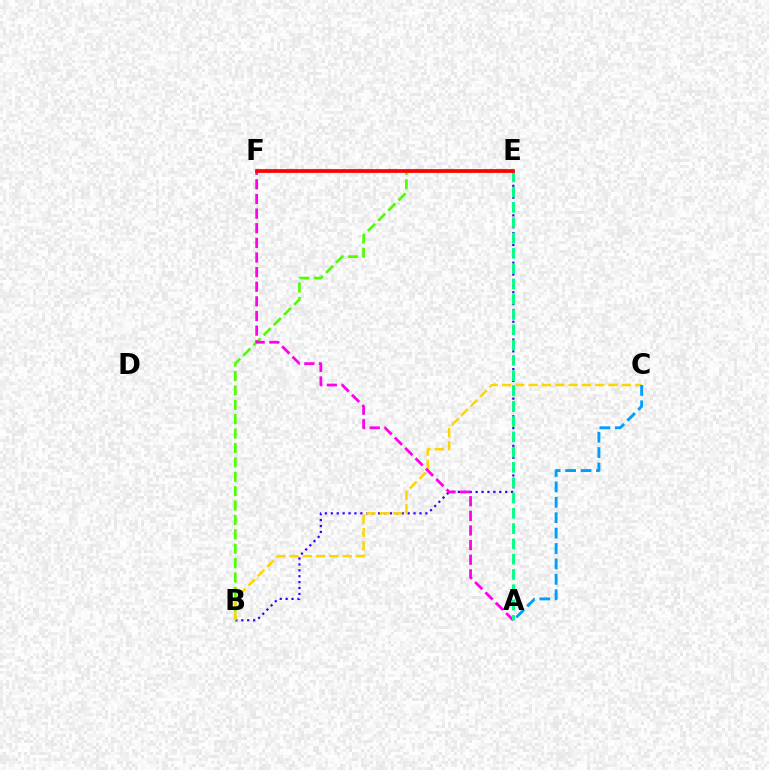{('B', 'E'): [{'color': '#3700ff', 'line_style': 'dotted', 'thickness': 1.61}, {'color': '#4fff00', 'line_style': 'dashed', 'thickness': 1.95}], ('B', 'C'): [{'color': '#ffd500', 'line_style': 'dashed', 'thickness': 1.81}], ('A', 'F'): [{'color': '#ff00ed', 'line_style': 'dashed', 'thickness': 1.99}], ('A', 'E'): [{'color': '#00ff86', 'line_style': 'dashed', 'thickness': 2.08}], ('E', 'F'): [{'color': '#ff0000', 'line_style': 'solid', 'thickness': 2.68}], ('A', 'C'): [{'color': '#009eff', 'line_style': 'dashed', 'thickness': 2.09}]}